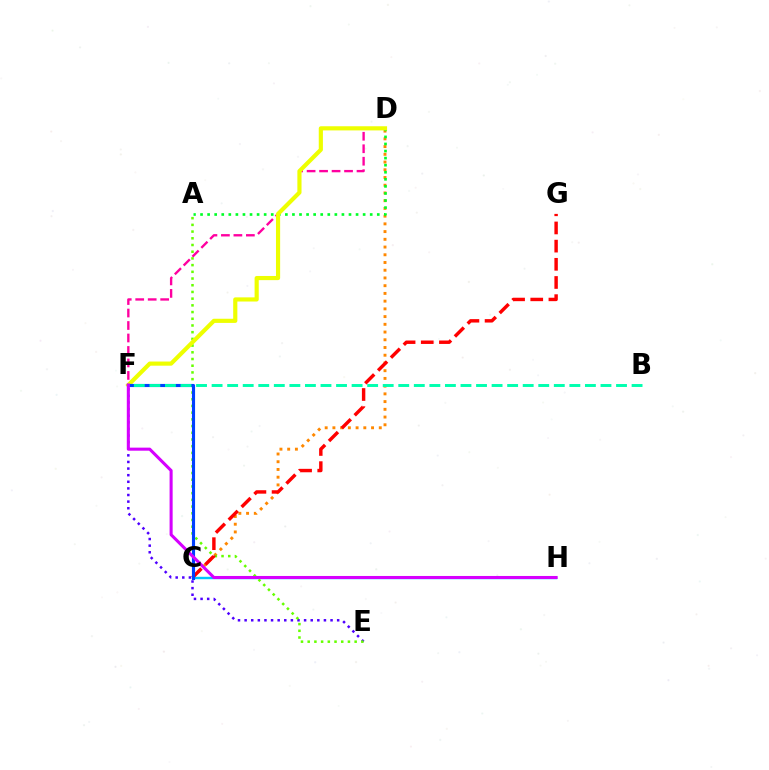{('C', 'D'): [{'color': '#ff8800', 'line_style': 'dotted', 'thickness': 2.1}], ('E', 'F'): [{'color': '#4f00ff', 'line_style': 'dotted', 'thickness': 1.8}], ('D', 'F'): [{'color': '#ff00a0', 'line_style': 'dashed', 'thickness': 1.7}, {'color': '#eeff00', 'line_style': 'solid', 'thickness': 2.99}], ('C', 'H'): [{'color': '#00c7ff', 'line_style': 'solid', 'thickness': 1.73}], ('A', 'D'): [{'color': '#00ff27', 'line_style': 'dotted', 'thickness': 1.92}], ('A', 'E'): [{'color': '#66ff00', 'line_style': 'dotted', 'thickness': 1.82}], ('C', 'G'): [{'color': '#ff0000', 'line_style': 'dashed', 'thickness': 2.47}], ('C', 'F'): [{'color': '#003fff', 'line_style': 'solid', 'thickness': 2.25}], ('B', 'F'): [{'color': '#00ffaf', 'line_style': 'dashed', 'thickness': 2.11}], ('F', 'H'): [{'color': '#d600ff', 'line_style': 'solid', 'thickness': 2.2}]}